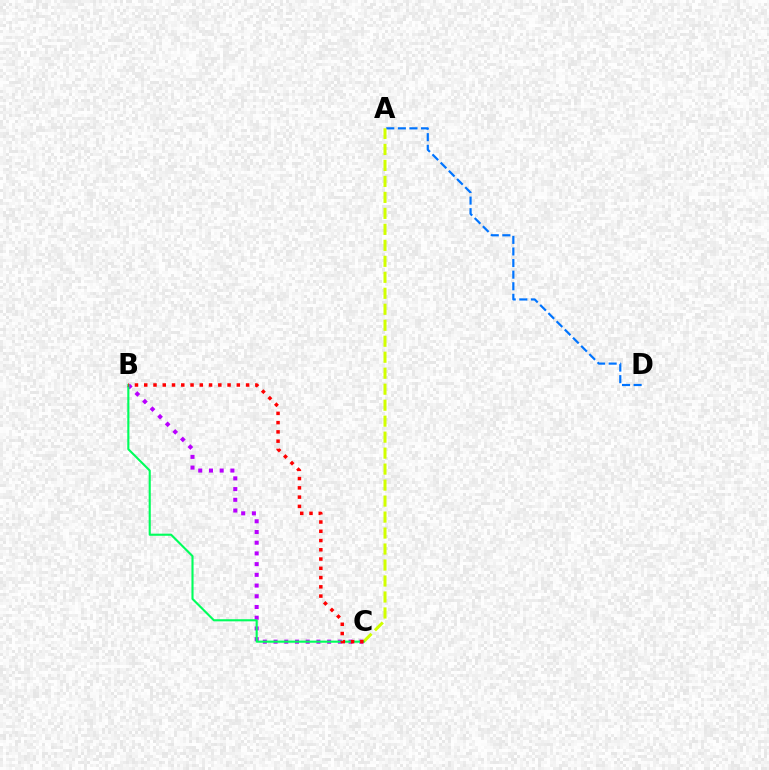{('A', 'D'): [{'color': '#0074ff', 'line_style': 'dashed', 'thickness': 1.57}], ('B', 'C'): [{'color': '#b900ff', 'line_style': 'dotted', 'thickness': 2.91}, {'color': '#00ff5c', 'line_style': 'solid', 'thickness': 1.52}, {'color': '#ff0000', 'line_style': 'dotted', 'thickness': 2.52}], ('A', 'C'): [{'color': '#d1ff00', 'line_style': 'dashed', 'thickness': 2.17}]}